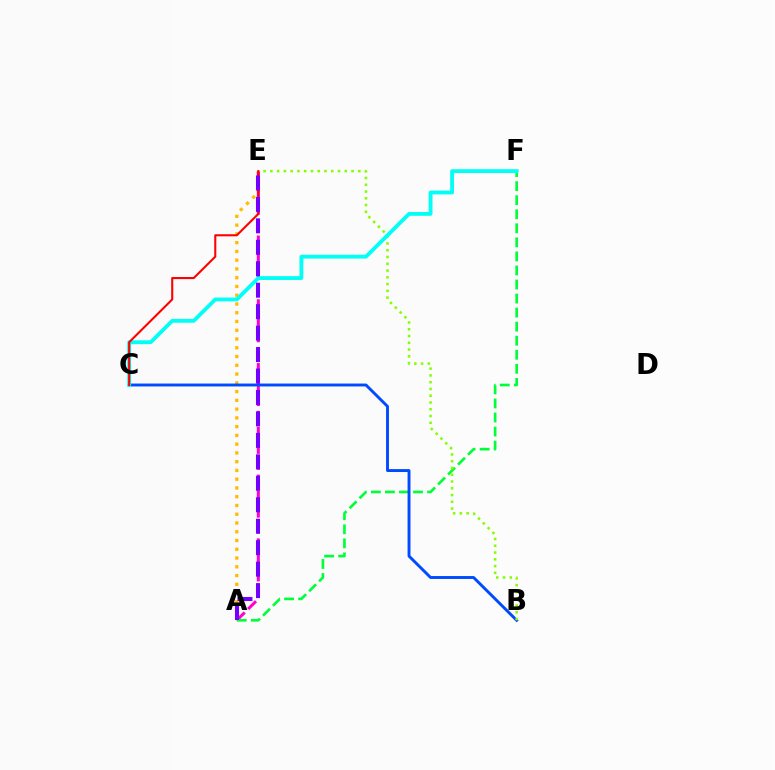{('A', 'E'): [{'color': '#ffbd00', 'line_style': 'dotted', 'thickness': 2.38}, {'color': '#ff00cf', 'line_style': 'dashed', 'thickness': 2.17}, {'color': '#7200ff', 'line_style': 'dashed', 'thickness': 2.91}], ('A', 'F'): [{'color': '#00ff39', 'line_style': 'dashed', 'thickness': 1.91}], ('B', 'C'): [{'color': '#004bff', 'line_style': 'solid', 'thickness': 2.09}], ('B', 'E'): [{'color': '#84ff00', 'line_style': 'dotted', 'thickness': 1.84}], ('C', 'F'): [{'color': '#00fff6', 'line_style': 'solid', 'thickness': 2.76}], ('C', 'E'): [{'color': '#ff0000', 'line_style': 'solid', 'thickness': 1.5}]}